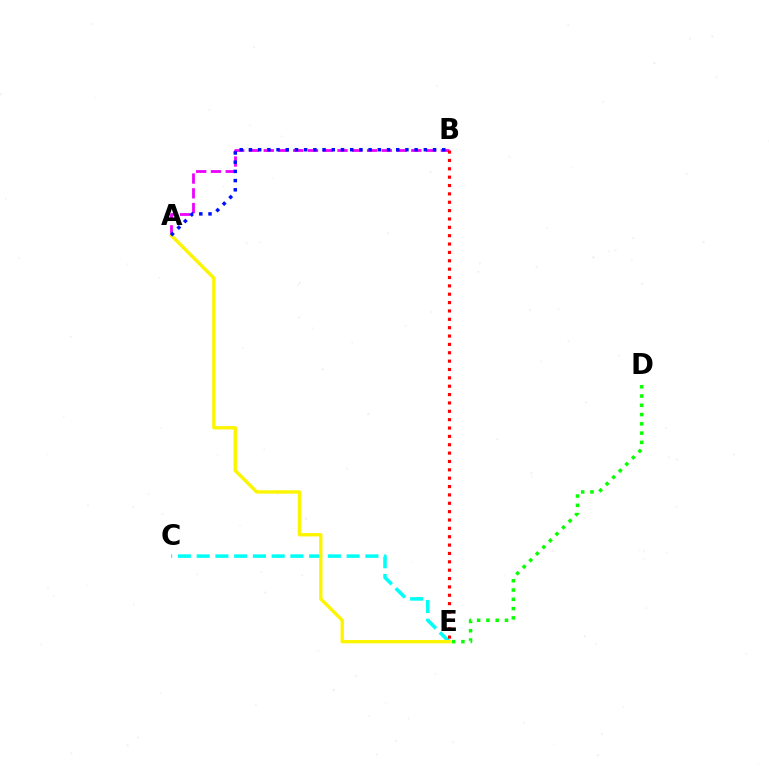{('C', 'E'): [{'color': '#00fff6', 'line_style': 'dashed', 'thickness': 2.55}], ('A', 'B'): [{'color': '#ee00ff', 'line_style': 'dashed', 'thickness': 2.0}, {'color': '#0010ff', 'line_style': 'dotted', 'thickness': 2.5}], ('D', 'E'): [{'color': '#08ff00', 'line_style': 'dotted', 'thickness': 2.52}], ('A', 'E'): [{'color': '#fcf500', 'line_style': 'solid', 'thickness': 2.43}], ('B', 'E'): [{'color': '#ff0000', 'line_style': 'dotted', 'thickness': 2.27}]}